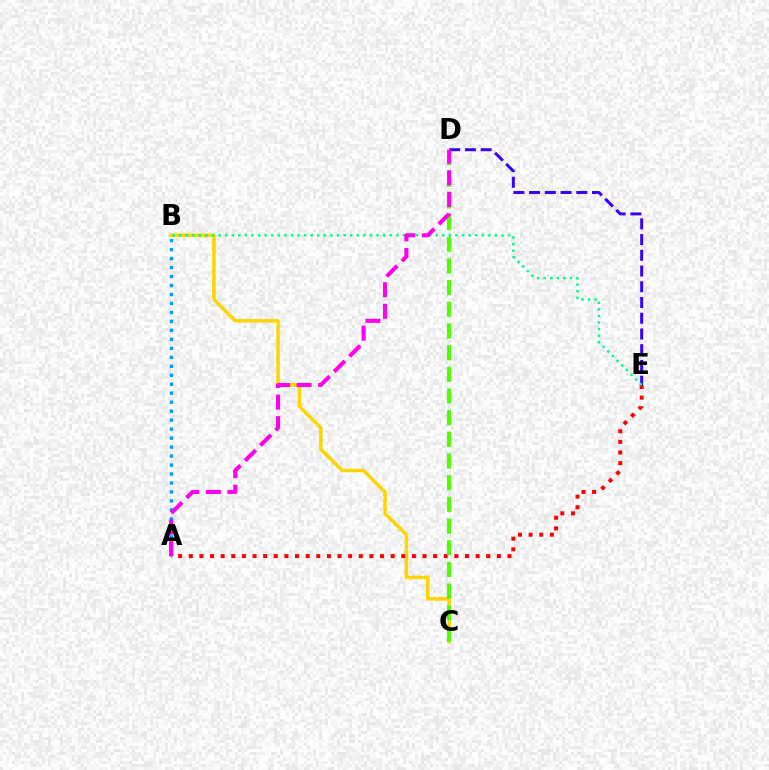{('B', 'C'): [{'color': '#ffd500', 'line_style': 'solid', 'thickness': 2.53}], ('A', 'B'): [{'color': '#009eff', 'line_style': 'dotted', 'thickness': 2.44}], ('D', 'E'): [{'color': '#3700ff', 'line_style': 'dashed', 'thickness': 2.14}], ('A', 'E'): [{'color': '#ff0000', 'line_style': 'dotted', 'thickness': 2.89}], ('B', 'E'): [{'color': '#00ff86', 'line_style': 'dotted', 'thickness': 1.79}], ('C', 'D'): [{'color': '#4fff00', 'line_style': 'dashed', 'thickness': 2.94}], ('A', 'D'): [{'color': '#ff00ed', 'line_style': 'dashed', 'thickness': 2.93}]}